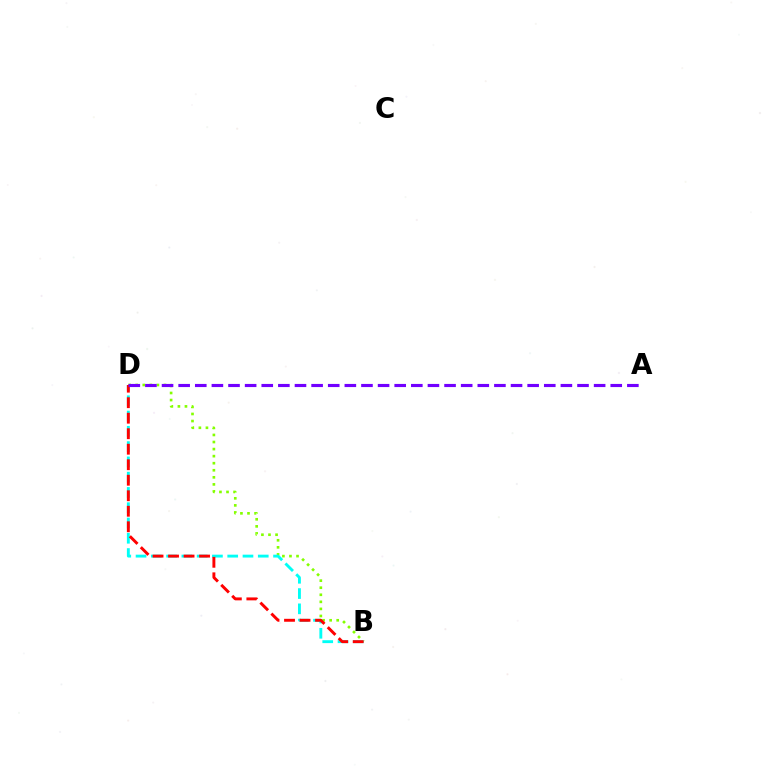{('B', 'D'): [{'color': '#84ff00', 'line_style': 'dotted', 'thickness': 1.92}, {'color': '#00fff6', 'line_style': 'dashed', 'thickness': 2.08}, {'color': '#ff0000', 'line_style': 'dashed', 'thickness': 2.11}], ('A', 'D'): [{'color': '#7200ff', 'line_style': 'dashed', 'thickness': 2.26}]}